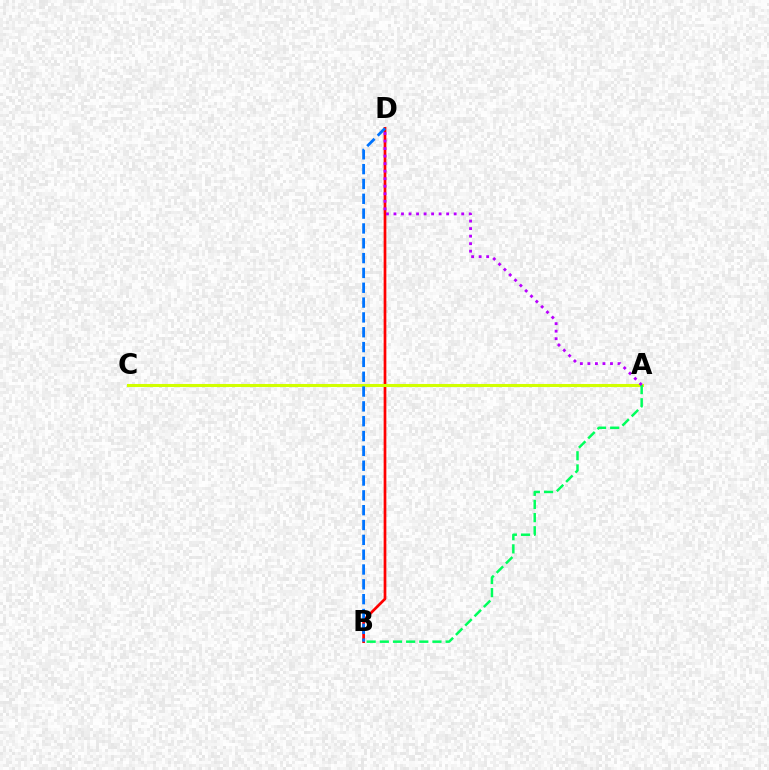{('B', 'D'): [{'color': '#ff0000', 'line_style': 'solid', 'thickness': 1.95}, {'color': '#0074ff', 'line_style': 'dashed', 'thickness': 2.01}], ('A', 'C'): [{'color': '#d1ff00', 'line_style': 'solid', 'thickness': 2.2}], ('A', 'B'): [{'color': '#00ff5c', 'line_style': 'dashed', 'thickness': 1.79}], ('A', 'D'): [{'color': '#b900ff', 'line_style': 'dotted', 'thickness': 2.04}]}